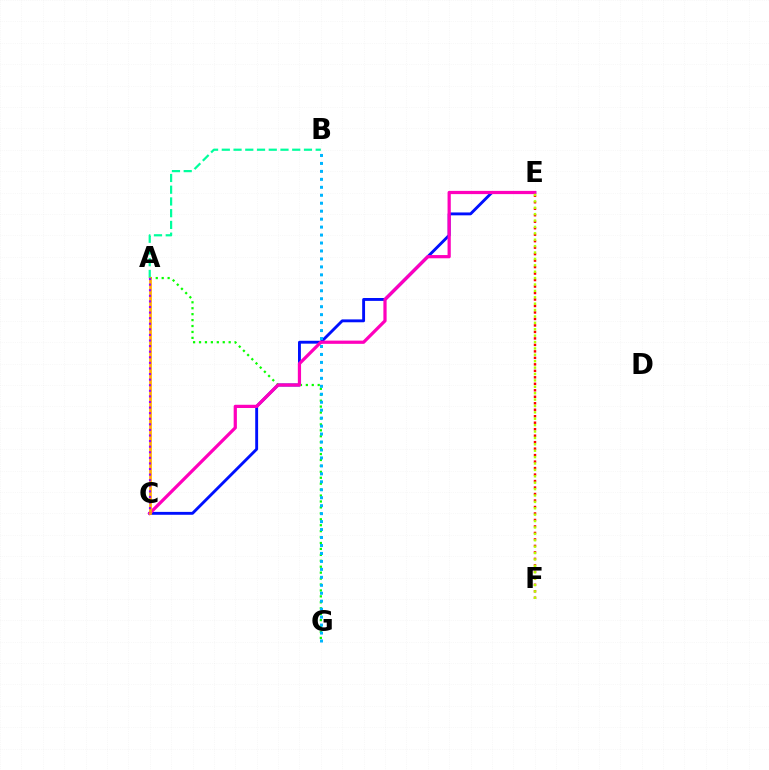{('C', 'E'): [{'color': '#0010ff', 'line_style': 'solid', 'thickness': 2.07}, {'color': '#ff00bd', 'line_style': 'solid', 'thickness': 2.32}], ('A', 'G'): [{'color': '#08ff00', 'line_style': 'dotted', 'thickness': 1.61}], ('E', 'F'): [{'color': '#ff0000', 'line_style': 'dotted', 'thickness': 1.76}, {'color': '#b3ff00', 'line_style': 'dotted', 'thickness': 1.74}], ('A', 'B'): [{'color': '#00ff9d', 'line_style': 'dashed', 'thickness': 1.59}], ('B', 'G'): [{'color': '#00b5ff', 'line_style': 'dotted', 'thickness': 2.16}], ('A', 'C'): [{'color': '#ffa500', 'line_style': 'solid', 'thickness': 1.93}, {'color': '#9b00ff', 'line_style': 'dotted', 'thickness': 1.52}]}